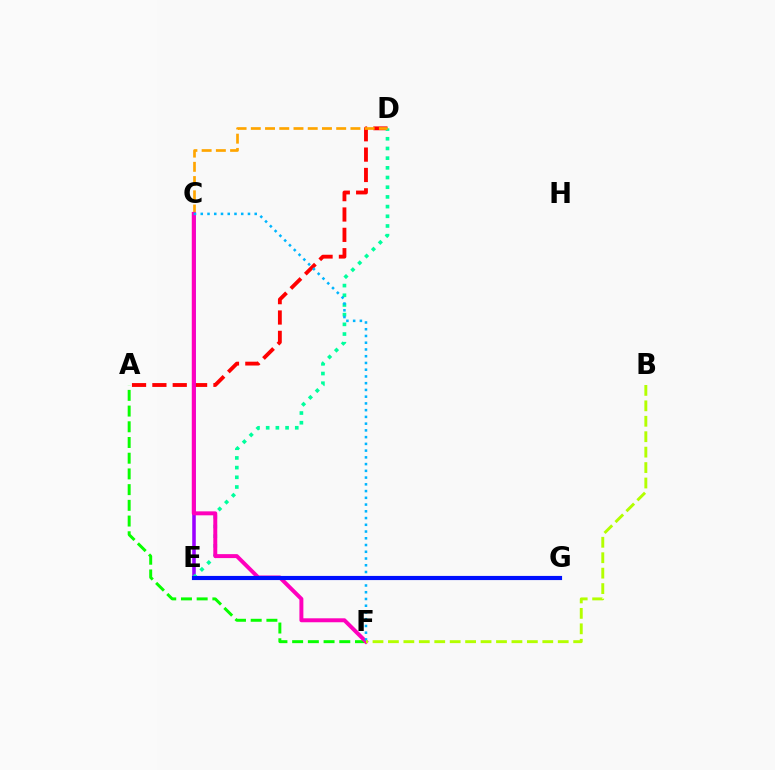{('A', 'D'): [{'color': '#ff0000', 'line_style': 'dashed', 'thickness': 2.76}], ('C', 'E'): [{'color': '#9b00ff', 'line_style': 'solid', 'thickness': 2.56}], ('D', 'E'): [{'color': '#00ff9d', 'line_style': 'dotted', 'thickness': 2.63}], ('A', 'F'): [{'color': '#08ff00', 'line_style': 'dashed', 'thickness': 2.13}], ('C', 'D'): [{'color': '#ffa500', 'line_style': 'dashed', 'thickness': 1.93}], ('C', 'F'): [{'color': '#ff00bd', 'line_style': 'solid', 'thickness': 2.85}, {'color': '#00b5ff', 'line_style': 'dotted', 'thickness': 1.83}], ('B', 'F'): [{'color': '#b3ff00', 'line_style': 'dashed', 'thickness': 2.1}], ('E', 'G'): [{'color': '#0010ff', 'line_style': 'solid', 'thickness': 2.99}]}